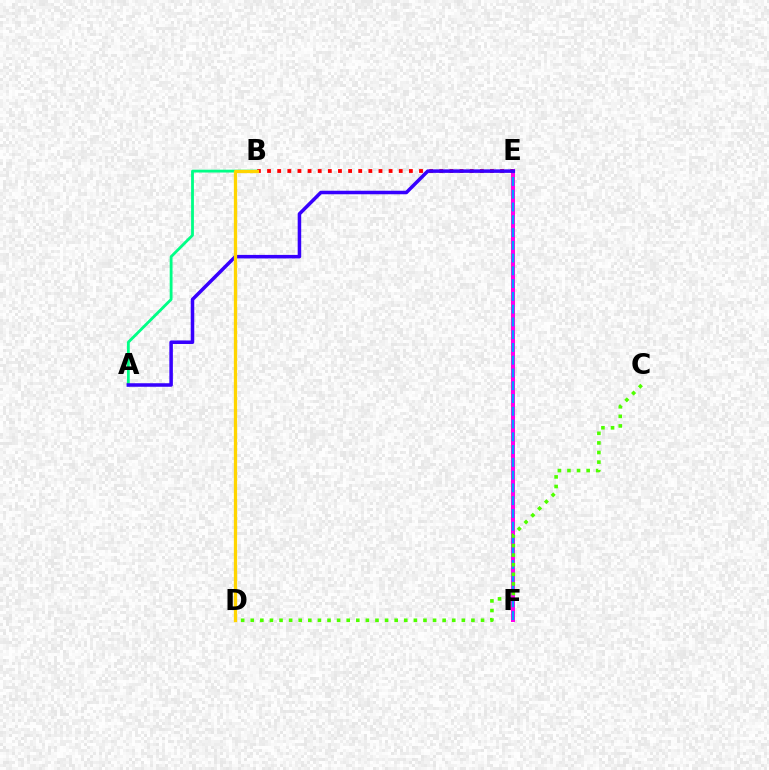{('E', 'F'): [{'color': '#ff00ed', 'line_style': 'solid', 'thickness': 2.88}, {'color': '#009eff', 'line_style': 'dashed', 'thickness': 1.73}], ('B', 'E'): [{'color': '#ff0000', 'line_style': 'dotted', 'thickness': 2.75}], ('A', 'B'): [{'color': '#00ff86', 'line_style': 'solid', 'thickness': 2.03}], ('A', 'E'): [{'color': '#3700ff', 'line_style': 'solid', 'thickness': 2.54}], ('B', 'D'): [{'color': '#ffd500', 'line_style': 'solid', 'thickness': 2.36}], ('C', 'D'): [{'color': '#4fff00', 'line_style': 'dotted', 'thickness': 2.61}]}